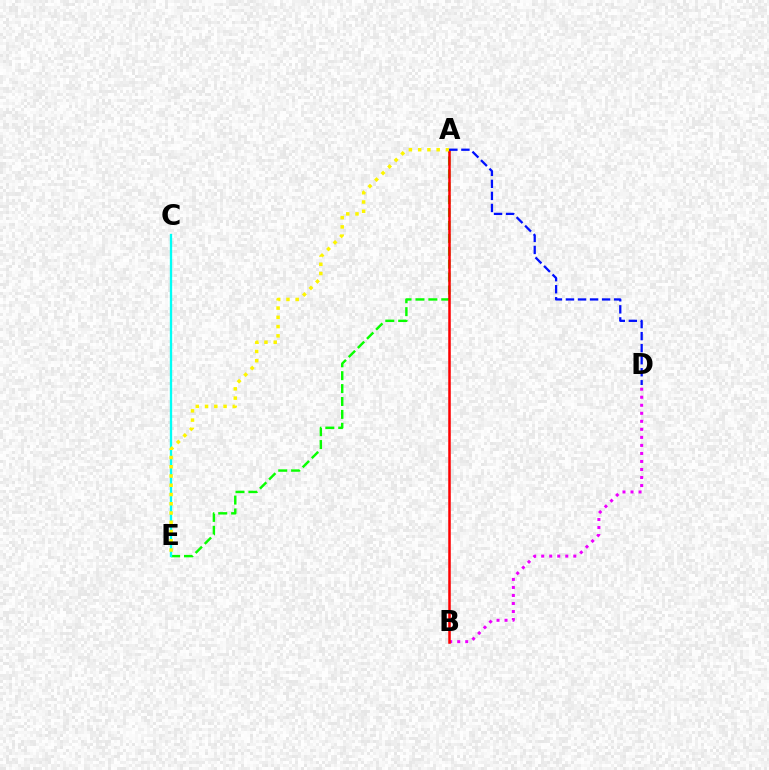{('B', 'D'): [{'color': '#ee00ff', 'line_style': 'dotted', 'thickness': 2.18}], ('A', 'E'): [{'color': '#08ff00', 'line_style': 'dashed', 'thickness': 1.75}, {'color': '#fcf500', 'line_style': 'dotted', 'thickness': 2.51}], ('A', 'B'): [{'color': '#ff0000', 'line_style': 'solid', 'thickness': 1.82}], ('C', 'E'): [{'color': '#00fff6', 'line_style': 'solid', 'thickness': 1.68}], ('A', 'D'): [{'color': '#0010ff', 'line_style': 'dashed', 'thickness': 1.64}]}